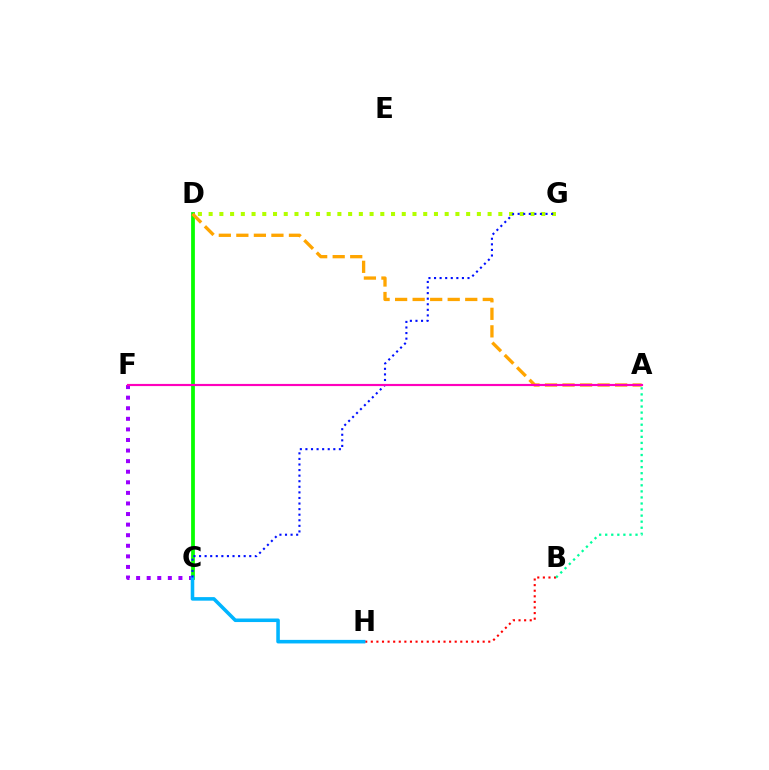{('B', 'H'): [{'color': '#ff0000', 'line_style': 'dotted', 'thickness': 1.52}], ('C', 'F'): [{'color': '#9b00ff', 'line_style': 'dotted', 'thickness': 2.87}], ('A', 'B'): [{'color': '#00ff9d', 'line_style': 'dotted', 'thickness': 1.65}], ('D', 'G'): [{'color': '#b3ff00', 'line_style': 'dotted', 'thickness': 2.92}], ('C', 'D'): [{'color': '#08ff00', 'line_style': 'solid', 'thickness': 2.71}], ('C', 'H'): [{'color': '#00b5ff', 'line_style': 'solid', 'thickness': 2.56}], ('A', 'D'): [{'color': '#ffa500', 'line_style': 'dashed', 'thickness': 2.38}], ('C', 'G'): [{'color': '#0010ff', 'line_style': 'dotted', 'thickness': 1.52}], ('A', 'F'): [{'color': '#ff00bd', 'line_style': 'solid', 'thickness': 1.56}]}